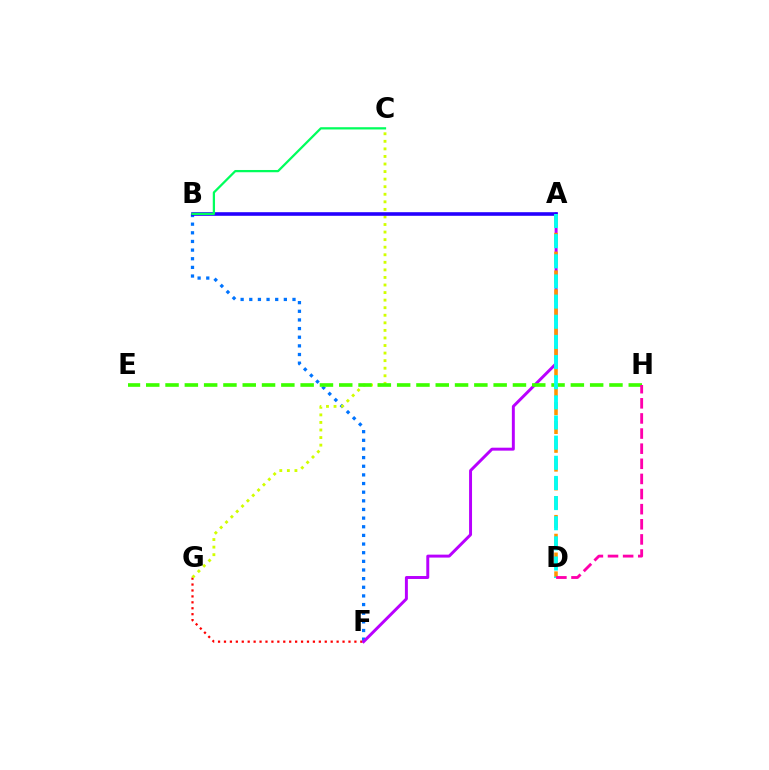{('B', 'F'): [{'color': '#0074ff', 'line_style': 'dotted', 'thickness': 2.35}], ('F', 'G'): [{'color': '#ff0000', 'line_style': 'dotted', 'thickness': 1.61}], ('A', 'F'): [{'color': '#b900ff', 'line_style': 'solid', 'thickness': 2.12}], ('C', 'G'): [{'color': '#d1ff00', 'line_style': 'dotted', 'thickness': 2.05}], ('E', 'H'): [{'color': '#3dff00', 'line_style': 'dashed', 'thickness': 2.62}], ('A', 'B'): [{'color': '#2500ff', 'line_style': 'solid', 'thickness': 2.6}], ('B', 'C'): [{'color': '#00ff5c', 'line_style': 'solid', 'thickness': 1.62}], ('A', 'D'): [{'color': '#ff9400', 'line_style': 'dashed', 'thickness': 2.56}, {'color': '#00fff6', 'line_style': 'dashed', 'thickness': 2.74}], ('D', 'H'): [{'color': '#ff00ac', 'line_style': 'dashed', 'thickness': 2.05}]}